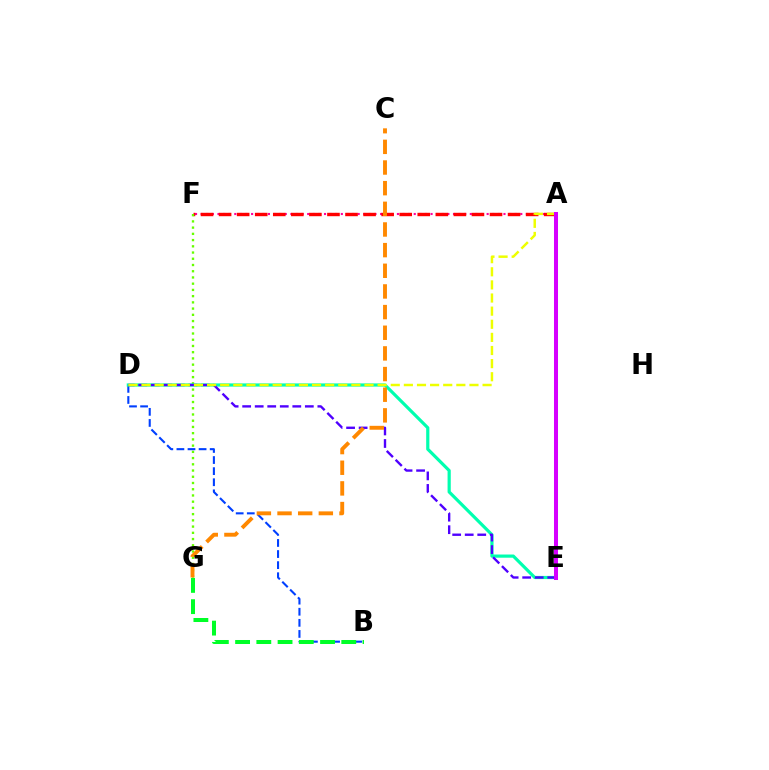{('A', 'F'): [{'color': '#ff00a0', 'line_style': 'dotted', 'thickness': 1.52}, {'color': '#ff0000', 'line_style': 'dashed', 'thickness': 2.45}], ('F', 'G'): [{'color': '#66ff00', 'line_style': 'dotted', 'thickness': 1.69}], ('B', 'D'): [{'color': '#003fff', 'line_style': 'dashed', 'thickness': 1.51}], ('A', 'E'): [{'color': '#00c7ff', 'line_style': 'solid', 'thickness': 1.79}, {'color': '#d600ff', 'line_style': 'solid', 'thickness': 2.89}], ('D', 'E'): [{'color': '#00ffaf', 'line_style': 'solid', 'thickness': 2.3}, {'color': '#4f00ff', 'line_style': 'dashed', 'thickness': 1.7}], ('A', 'D'): [{'color': '#eeff00', 'line_style': 'dashed', 'thickness': 1.78}], ('B', 'G'): [{'color': '#00ff27', 'line_style': 'dashed', 'thickness': 2.88}], ('C', 'G'): [{'color': '#ff8800', 'line_style': 'dashed', 'thickness': 2.81}]}